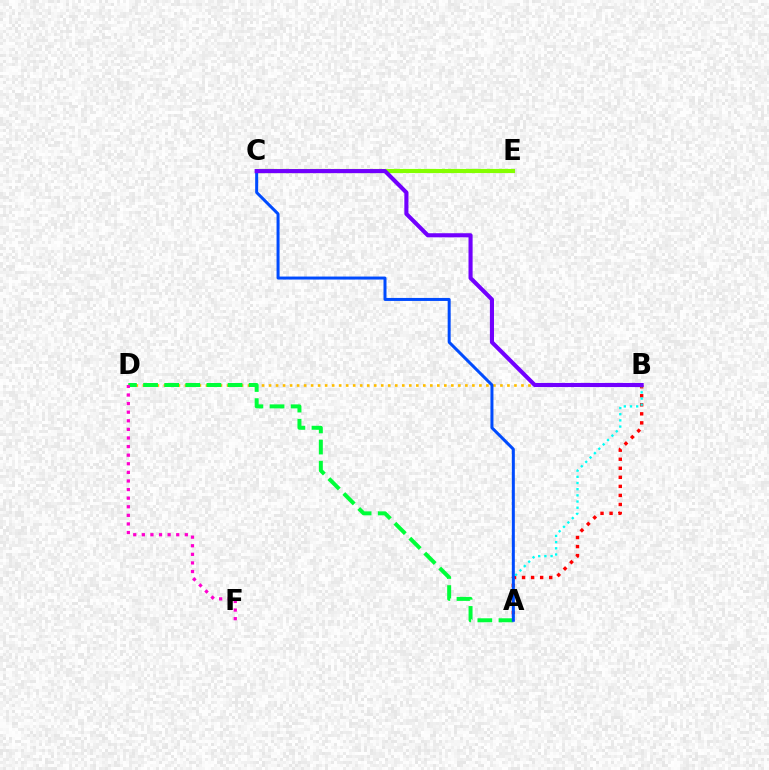{('B', 'D'): [{'color': '#ffbd00', 'line_style': 'dotted', 'thickness': 1.9}], ('A', 'B'): [{'color': '#ff0000', 'line_style': 'dotted', 'thickness': 2.46}, {'color': '#00fff6', 'line_style': 'dotted', 'thickness': 1.68}], ('A', 'D'): [{'color': '#00ff39', 'line_style': 'dashed', 'thickness': 2.87}], ('C', 'E'): [{'color': '#84ff00', 'line_style': 'solid', 'thickness': 2.98}], ('D', 'F'): [{'color': '#ff00cf', 'line_style': 'dotted', 'thickness': 2.34}], ('A', 'C'): [{'color': '#004bff', 'line_style': 'solid', 'thickness': 2.16}], ('B', 'C'): [{'color': '#7200ff', 'line_style': 'solid', 'thickness': 2.95}]}